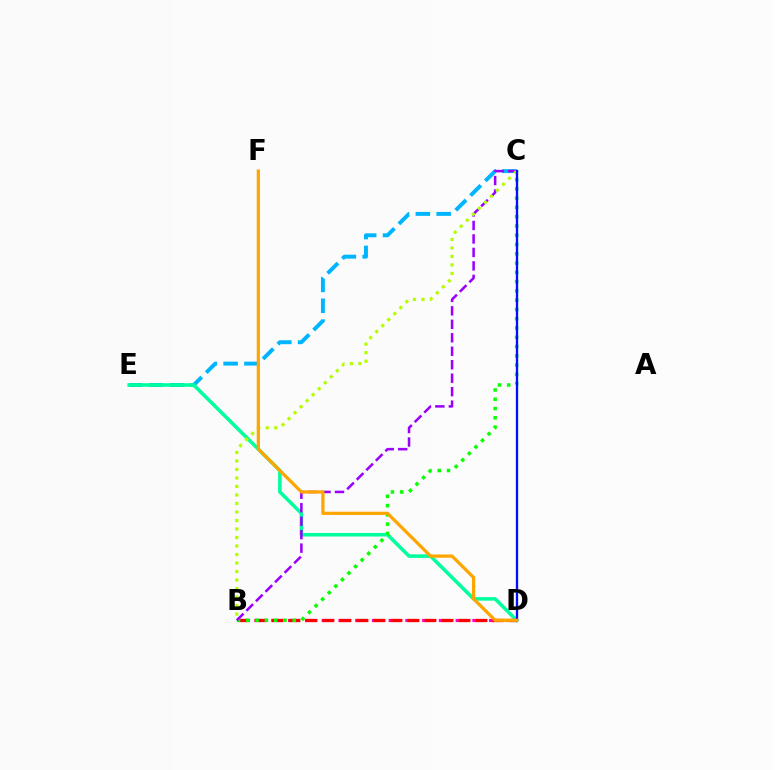{('C', 'E'): [{'color': '#00b5ff', 'line_style': 'dashed', 'thickness': 2.83}], ('D', 'E'): [{'color': '#00ff9d', 'line_style': 'solid', 'thickness': 2.55}], ('B', 'D'): [{'color': '#ff00bd', 'line_style': 'dashed', 'thickness': 2.27}, {'color': '#ff0000', 'line_style': 'dashed', 'thickness': 2.31}], ('B', 'C'): [{'color': '#08ff00', 'line_style': 'dotted', 'thickness': 2.52}, {'color': '#9b00ff', 'line_style': 'dashed', 'thickness': 1.83}, {'color': '#b3ff00', 'line_style': 'dotted', 'thickness': 2.31}], ('C', 'D'): [{'color': '#0010ff', 'line_style': 'solid', 'thickness': 1.67}], ('D', 'F'): [{'color': '#ffa500', 'line_style': 'solid', 'thickness': 2.33}]}